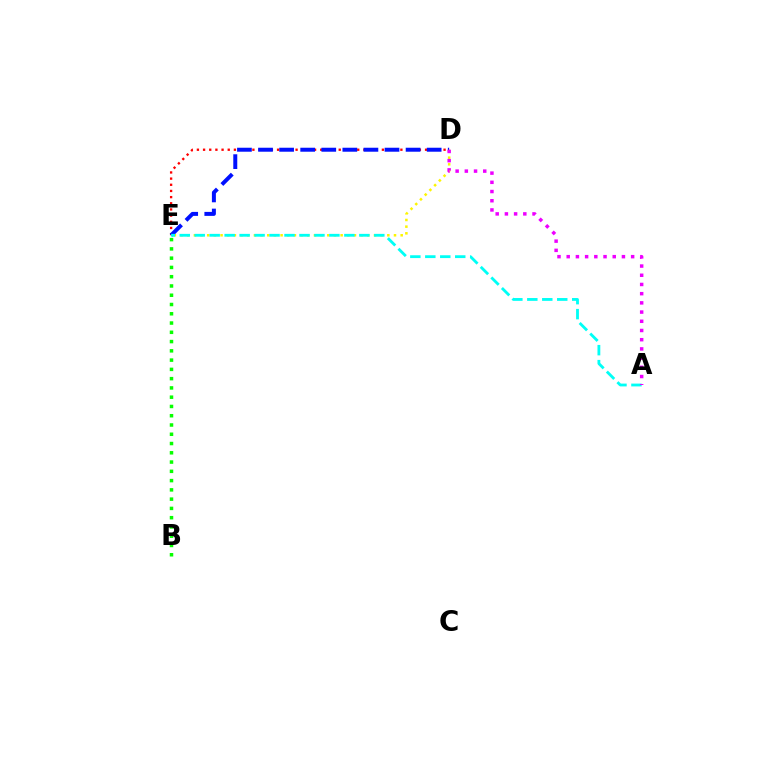{('D', 'E'): [{'color': '#fcf500', 'line_style': 'dotted', 'thickness': 1.81}, {'color': '#ff0000', 'line_style': 'dotted', 'thickness': 1.68}, {'color': '#0010ff', 'line_style': 'dashed', 'thickness': 2.86}], ('A', 'E'): [{'color': '#00fff6', 'line_style': 'dashed', 'thickness': 2.03}], ('B', 'E'): [{'color': '#08ff00', 'line_style': 'dotted', 'thickness': 2.52}], ('A', 'D'): [{'color': '#ee00ff', 'line_style': 'dotted', 'thickness': 2.5}]}